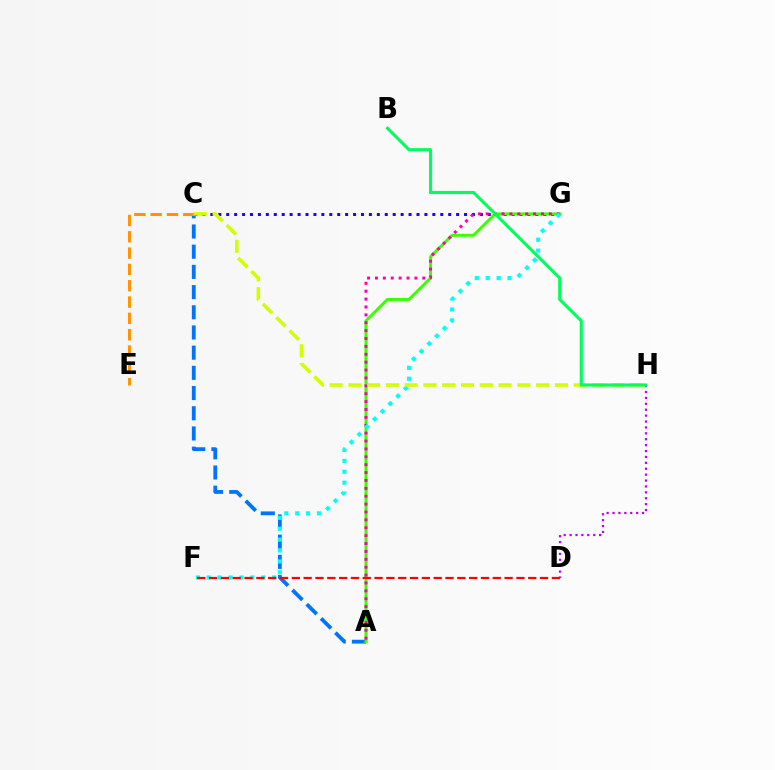{('A', 'C'): [{'color': '#0074ff', 'line_style': 'dashed', 'thickness': 2.74}], ('C', 'G'): [{'color': '#2500ff', 'line_style': 'dotted', 'thickness': 2.15}], ('A', 'G'): [{'color': '#3dff00', 'line_style': 'solid', 'thickness': 2.15}, {'color': '#ff00ac', 'line_style': 'dotted', 'thickness': 2.14}], ('C', 'E'): [{'color': '#ff9400', 'line_style': 'dashed', 'thickness': 2.22}], ('D', 'H'): [{'color': '#b900ff', 'line_style': 'dotted', 'thickness': 1.6}], ('F', 'G'): [{'color': '#00fff6', 'line_style': 'dotted', 'thickness': 2.96}], ('C', 'H'): [{'color': '#d1ff00', 'line_style': 'dashed', 'thickness': 2.55}], ('B', 'H'): [{'color': '#00ff5c', 'line_style': 'solid', 'thickness': 2.24}], ('D', 'F'): [{'color': '#ff0000', 'line_style': 'dashed', 'thickness': 1.61}]}